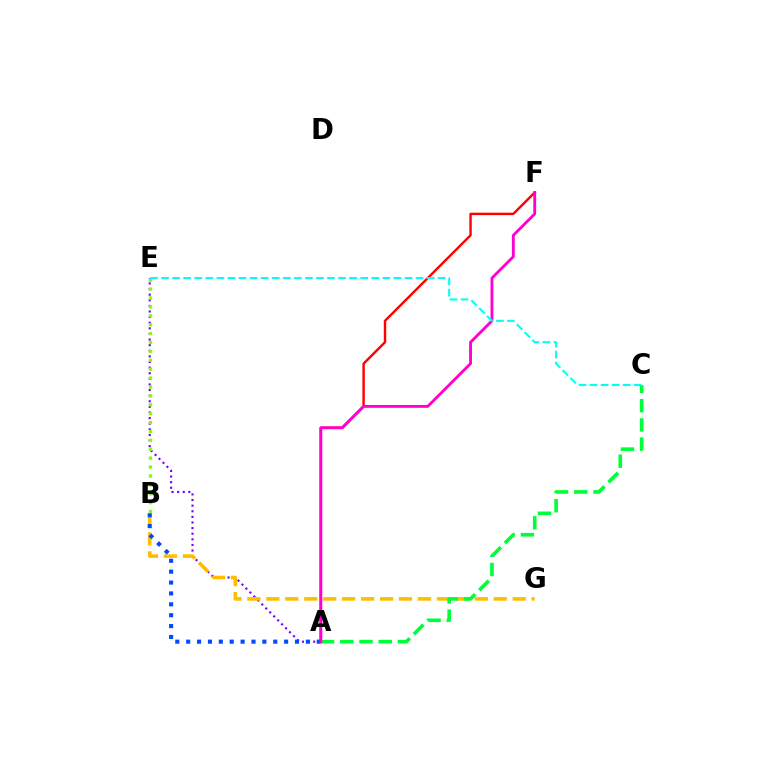{('A', 'E'): [{'color': '#7200ff', 'line_style': 'dotted', 'thickness': 1.52}], ('B', 'G'): [{'color': '#ffbd00', 'line_style': 'dashed', 'thickness': 2.57}], ('A', 'F'): [{'color': '#ff0000', 'line_style': 'solid', 'thickness': 1.73}, {'color': '#ff00cf', 'line_style': 'solid', 'thickness': 2.05}], ('B', 'E'): [{'color': '#84ff00', 'line_style': 'dotted', 'thickness': 2.42}], ('A', 'C'): [{'color': '#00ff39', 'line_style': 'dashed', 'thickness': 2.61}], ('A', 'B'): [{'color': '#004bff', 'line_style': 'dotted', 'thickness': 2.96}], ('C', 'E'): [{'color': '#00fff6', 'line_style': 'dashed', 'thickness': 1.5}]}